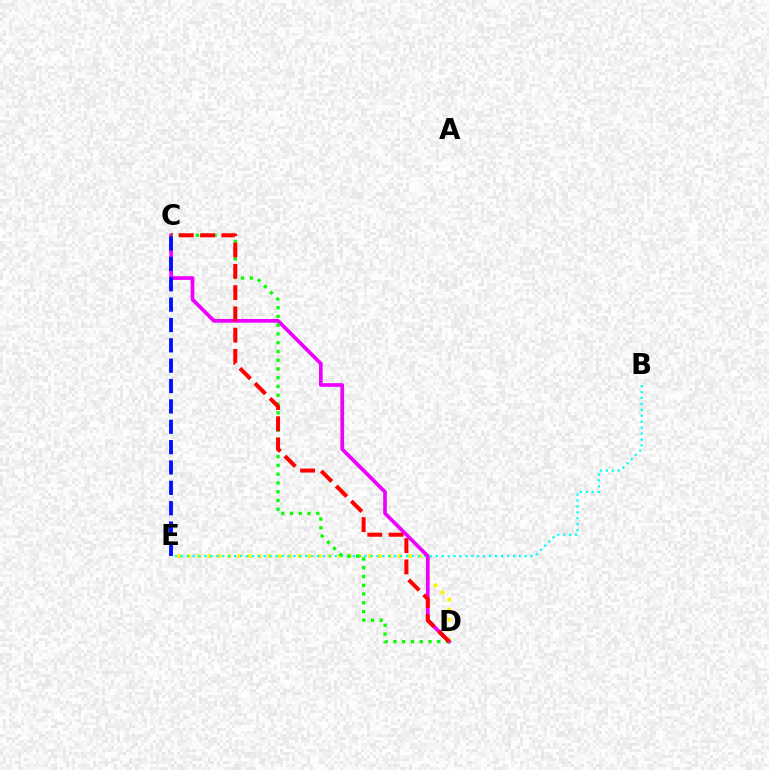{('D', 'E'): [{'color': '#fcf500', 'line_style': 'dotted', 'thickness': 2.73}], ('B', 'E'): [{'color': '#00fff6', 'line_style': 'dotted', 'thickness': 1.61}], ('C', 'D'): [{'color': '#ee00ff', 'line_style': 'solid', 'thickness': 2.67}, {'color': '#08ff00', 'line_style': 'dotted', 'thickness': 2.38}, {'color': '#ff0000', 'line_style': 'dashed', 'thickness': 2.89}], ('C', 'E'): [{'color': '#0010ff', 'line_style': 'dashed', 'thickness': 2.77}]}